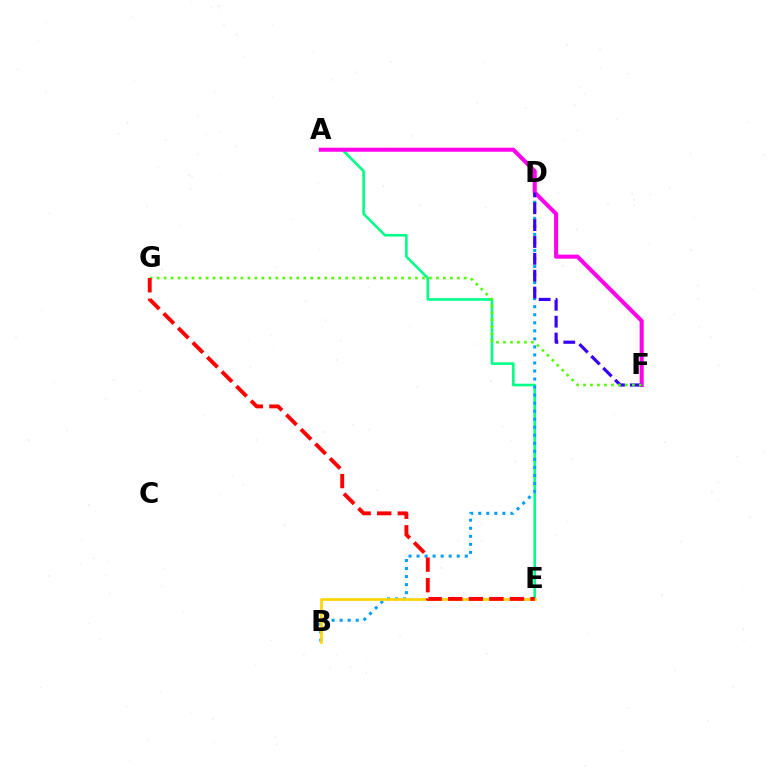{('A', 'E'): [{'color': '#00ff86', 'line_style': 'solid', 'thickness': 1.87}], ('B', 'D'): [{'color': '#009eff', 'line_style': 'dotted', 'thickness': 2.18}], ('A', 'F'): [{'color': '#ff00ed', 'line_style': 'solid', 'thickness': 2.92}], ('D', 'F'): [{'color': '#3700ff', 'line_style': 'dashed', 'thickness': 2.29}], ('B', 'E'): [{'color': '#ffd500', 'line_style': 'solid', 'thickness': 1.93}], ('F', 'G'): [{'color': '#4fff00', 'line_style': 'dotted', 'thickness': 1.9}], ('E', 'G'): [{'color': '#ff0000', 'line_style': 'dashed', 'thickness': 2.8}]}